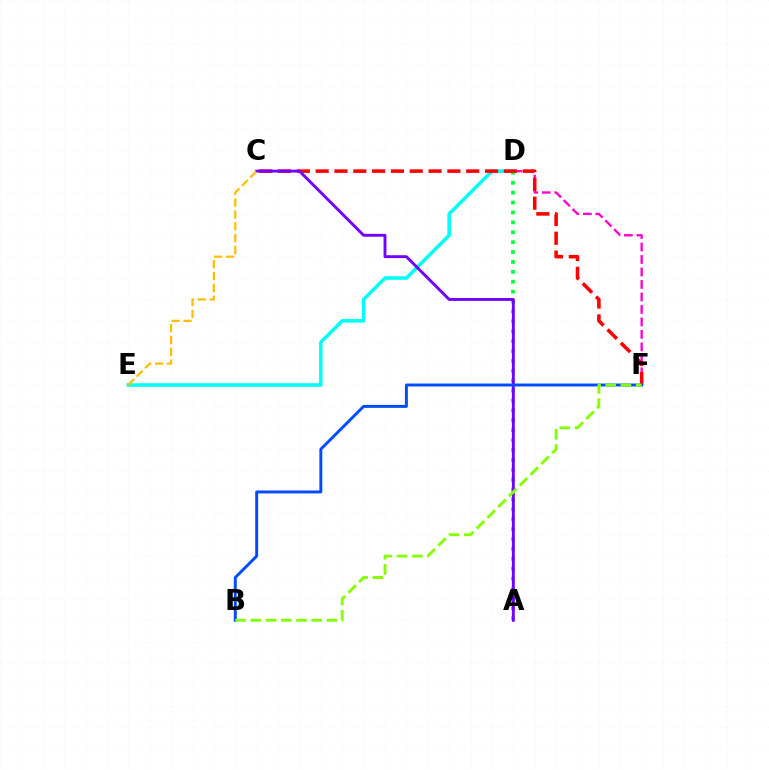{('D', 'F'): [{'color': '#ff00cf', 'line_style': 'dashed', 'thickness': 1.7}], ('D', 'E'): [{'color': '#00fff6', 'line_style': 'solid', 'thickness': 2.55}], ('A', 'D'): [{'color': '#00ff39', 'line_style': 'dotted', 'thickness': 2.69}], ('C', 'F'): [{'color': '#ff0000', 'line_style': 'dashed', 'thickness': 2.56}], ('A', 'C'): [{'color': '#7200ff', 'line_style': 'solid', 'thickness': 2.08}], ('B', 'F'): [{'color': '#004bff', 'line_style': 'solid', 'thickness': 2.11}, {'color': '#84ff00', 'line_style': 'dashed', 'thickness': 2.07}], ('C', 'E'): [{'color': '#ffbd00', 'line_style': 'dashed', 'thickness': 1.61}]}